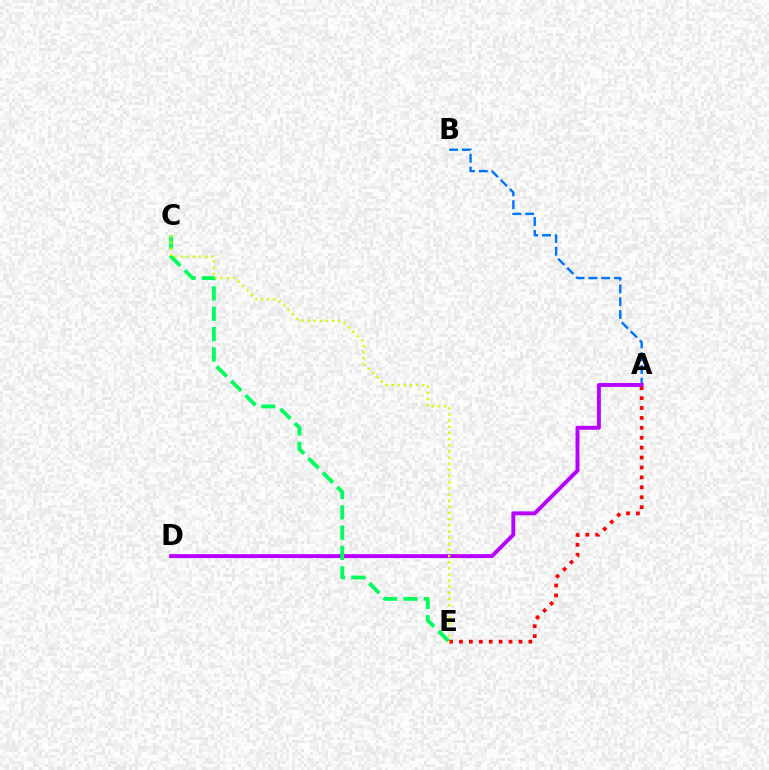{('A', 'B'): [{'color': '#0074ff', 'line_style': 'dashed', 'thickness': 1.73}], ('A', 'E'): [{'color': '#ff0000', 'line_style': 'dotted', 'thickness': 2.69}], ('A', 'D'): [{'color': '#b900ff', 'line_style': 'solid', 'thickness': 2.82}], ('C', 'E'): [{'color': '#00ff5c', 'line_style': 'dashed', 'thickness': 2.76}, {'color': '#d1ff00', 'line_style': 'dotted', 'thickness': 1.67}]}